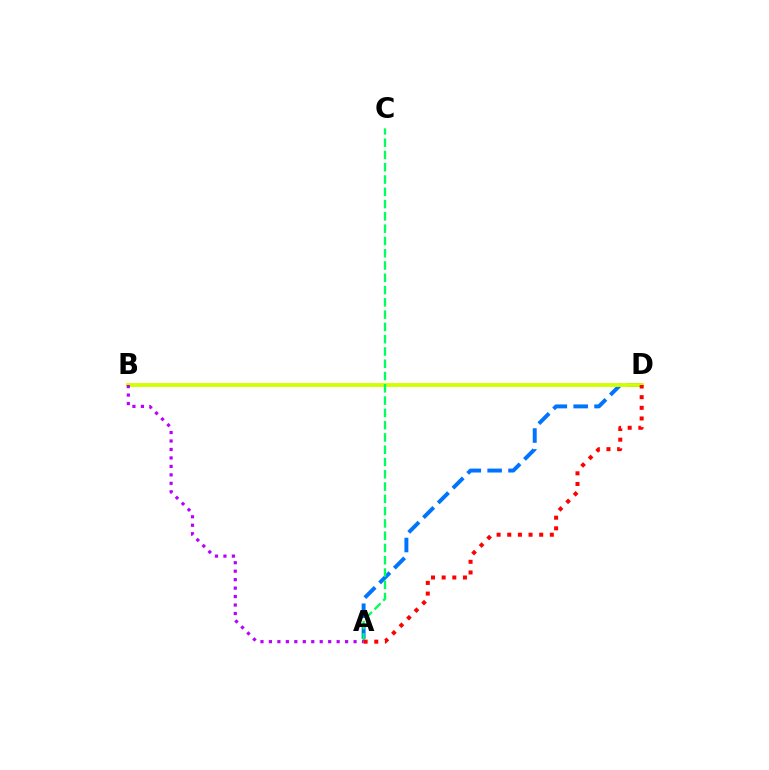{('A', 'D'): [{'color': '#0074ff', 'line_style': 'dashed', 'thickness': 2.83}, {'color': '#ff0000', 'line_style': 'dotted', 'thickness': 2.89}], ('B', 'D'): [{'color': '#d1ff00', 'line_style': 'solid', 'thickness': 2.77}], ('A', 'C'): [{'color': '#00ff5c', 'line_style': 'dashed', 'thickness': 1.67}], ('A', 'B'): [{'color': '#b900ff', 'line_style': 'dotted', 'thickness': 2.3}]}